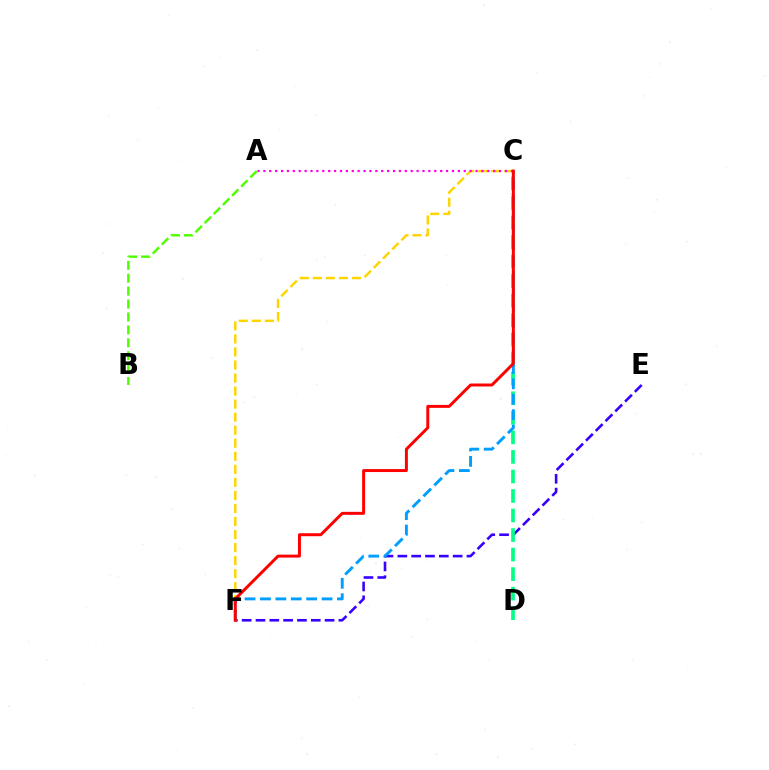{('E', 'F'): [{'color': '#3700ff', 'line_style': 'dashed', 'thickness': 1.88}], ('C', 'F'): [{'color': '#ffd500', 'line_style': 'dashed', 'thickness': 1.77}, {'color': '#009eff', 'line_style': 'dashed', 'thickness': 2.09}, {'color': '#ff0000', 'line_style': 'solid', 'thickness': 2.14}], ('C', 'D'): [{'color': '#00ff86', 'line_style': 'dashed', 'thickness': 2.65}], ('A', 'C'): [{'color': '#ff00ed', 'line_style': 'dotted', 'thickness': 1.6}], ('A', 'B'): [{'color': '#4fff00', 'line_style': 'dashed', 'thickness': 1.75}]}